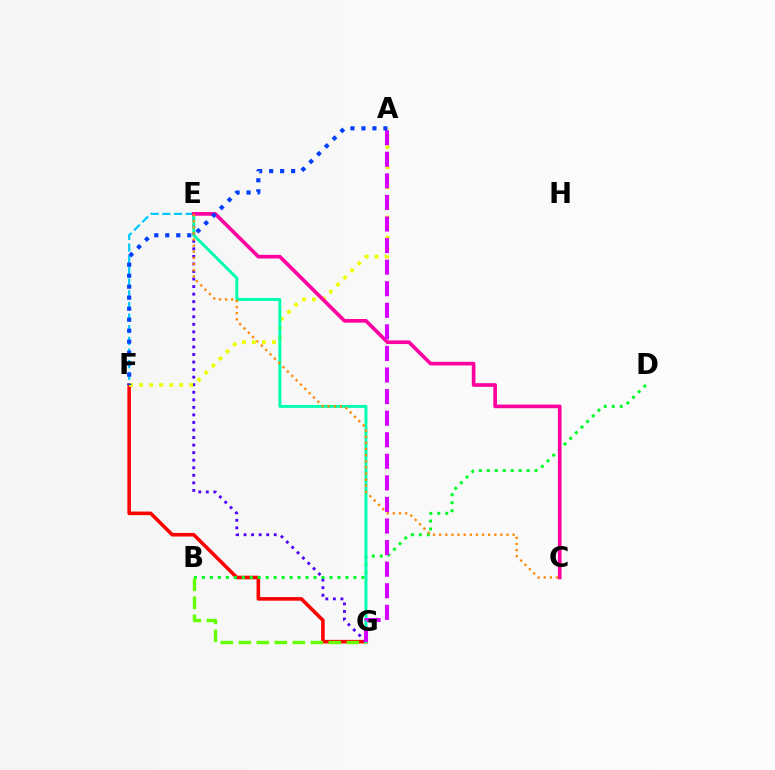{('E', 'F'): [{'color': '#00c7ff', 'line_style': 'dashed', 'thickness': 1.58}], ('F', 'G'): [{'color': '#ff0000', 'line_style': 'solid', 'thickness': 2.57}], ('E', 'G'): [{'color': '#4f00ff', 'line_style': 'dotted', 'thickness': 2.05}, {'color': '#00ffaf', 'line_style': 'solid', 'thickness': 2.12}], ('B', 'D'): [{'color': '#00ff27', 'line_style': 'dotted', 'thickness': 2.17}], ('B', 'G'): [{'color': '#66ff00', 'line_style': 'dashed', 'thickness': 2.45}], ('A', 'F'): [{'color': '#eeff00', 'line_style': 'dotted', 'thickness': 2.73}, {'color': '#003fff', 'line_style': 'dotted', 'thickness': 2.99}], ('C', 'E'): [{'color': '#ff00a0', 'line_style': 'solid', 'thickness': 2.63}, {'color': '#ff8800', 'line_style': 'dotted', 'thickness': 1.66}], ('A', 'G'): [{'color': '#d600ff', 'line_style': 'dashed', 'thickness': 2.93}]}